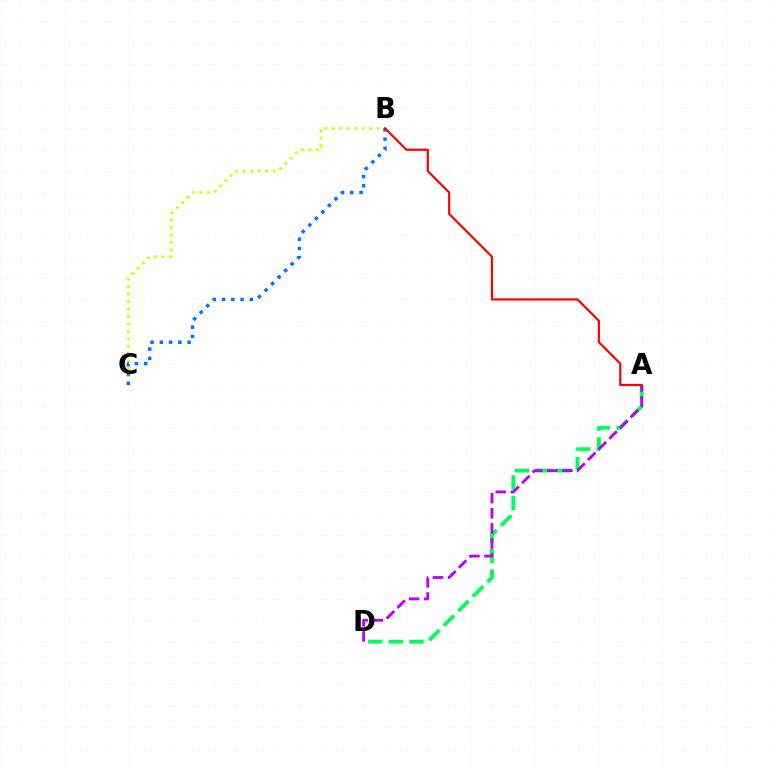{('A', 'D'): [{'color': '#00ff5c', 'line_style': 'dashed', 'thickness': 2.8}, {'color': '#b900ff', 'line_style': 'dashed', 'thickness': 2.05}], ('B', 'C'): [{'color': '#d1ff00', 'line_style': 'dotted', 'thickness': 2.03}, {'color': '#0074ff', 'line_style': 'dotted', 'thickness': 2.51}], ('A', 'B'): [{'color': '#ff0000', 'line_style': 'solid', 'thickness': 1.57}]}